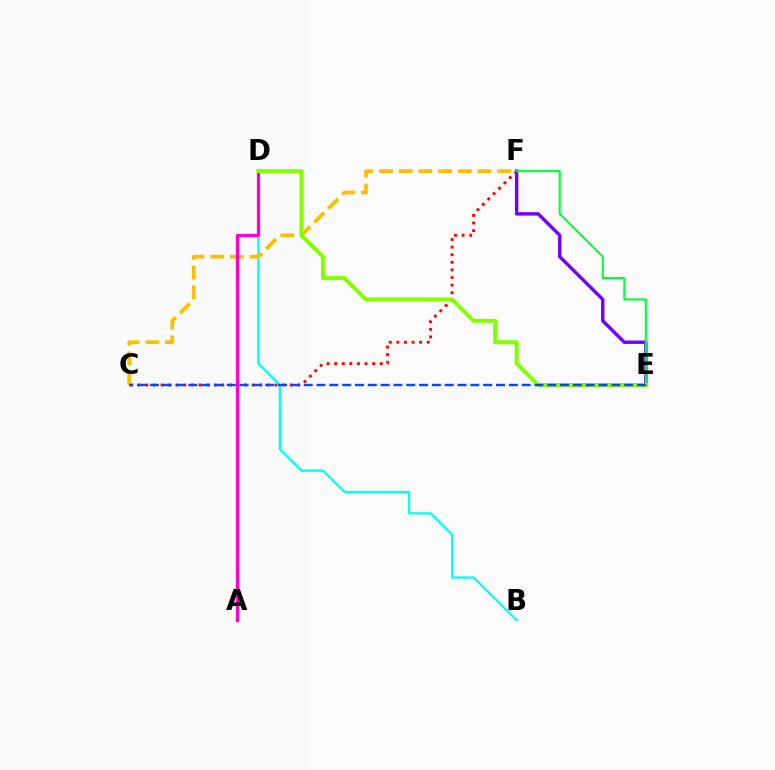{('C', 'F'): [{'color': '#ff0000', 'line_style': 'dotted', 'thickness': 2.06}, {'color': '#ffbd00', 'line_style': 'dashed', 'thickness': 2.68}], ('E', 'F'): [{'color': '#7200ff', 'line_style': 'solid', 'thickness': 2.44}, {'color': '#00ff39', 'line_style': 'solid', 'thickness': 1.5}], ('B', 'D'): [{'color': '#00fff6', 'line_style': 'solid', 'thickness': 1.61}], ('A', 'D'): [{'color': '#ff00cf', 'line_style': 'solid', 'thickness': 2.33}], ('D', 'E'): [{'color': '#84ff00', 'line_style': 'solid', 'thickness': 2.86}], ('C', 'E'): [{'color': '#004bff', 'line_style': 'dashed', 'thickness': 1.74}]}